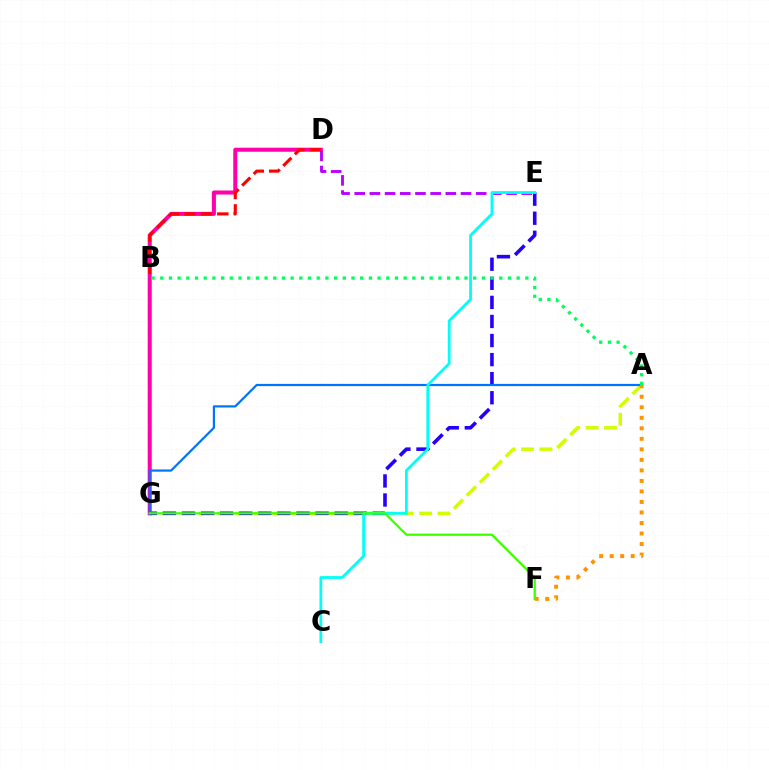{('D', 'G'): [{'color': '#ff00ac', 'line_style': 'solid', 'thickness': 2.9}], ('A', 'G'): [{'color': '#d1ff00', 'line_style': 'dashed', 'thickness': 2.49}, {'color': '#0074ff', 'line_style': 'solid', 'thickness': 1.59}], ('B', 'D'): [{'color': '#ff0000', 'line_style': 'dashed', 'thickness': 2.23}], ('E', 'G'): [{'color': '#2500ff', 'line_style': 'dashed', 'thickness': 2.59}], ('A', 'F'): [{'color': '#ff9400', 'line_style': 'dotted', 'thickness': 2.86}], ('D', 'E'): [{'color': '#b900ff', 'line_style': 'dashed', 'thickness': 2.06}], ('A', 'B'): [{'color': '#00ff5c', 'line_style': 'dotted', 'thickness': 2.36}], ('C', 'E'): [{'color': '#00fff6', 'line_style': 'solid', 'thickness': 2.0}], ('F', 'G'): [{'color': '#3dff00', 'line_style': 'solid', 'thickness': 1.62}]}